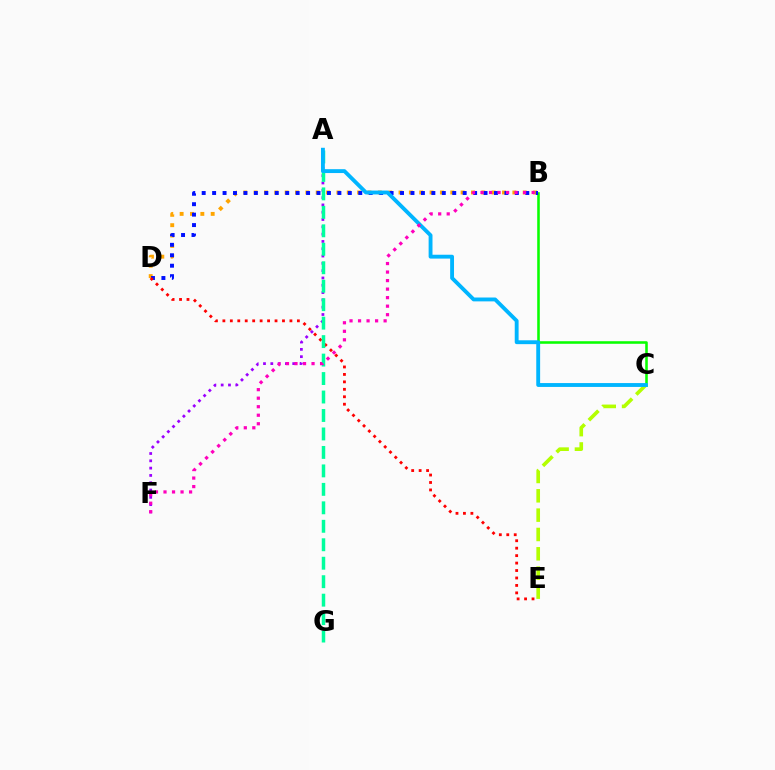{('B', 'D'): [{'color': '#ffa500', 'line_style': 'dotted', 'thickness': 2.81}, {'color': '#0010ff', 'line_style': 'dotted', 'thickness': 2.84}], ('B', 'C'): [{'color': '#08ff00', 'line_style': 'solid', 'thickness': 1.85}], ('A', 'F'): [{'color': '#9b00ff', 'line_style': 'dotted', 'thickness': 1.98}], ('D', 'E'): [{'color': '#ff0000', 'line_style': 'dotted', 'thickness': 2.02}], ('A', 'G'): [{'color': '#00ff9d', 'line_style': 'dashed', 'thickness': 2.51}], ('C', 'E'): [{'color': '#b3ff00', 'line_style': 'dashed', 'thickness': 2.63}], ('A', 'C'): [{'color': '#00b5ff', 'line_style': 'solid', 'thickness': 2.78}], ('B', 'F'): [{'color': '#ff00bd', 'line_style': 'dotted', 'thickness': 2.32}]}